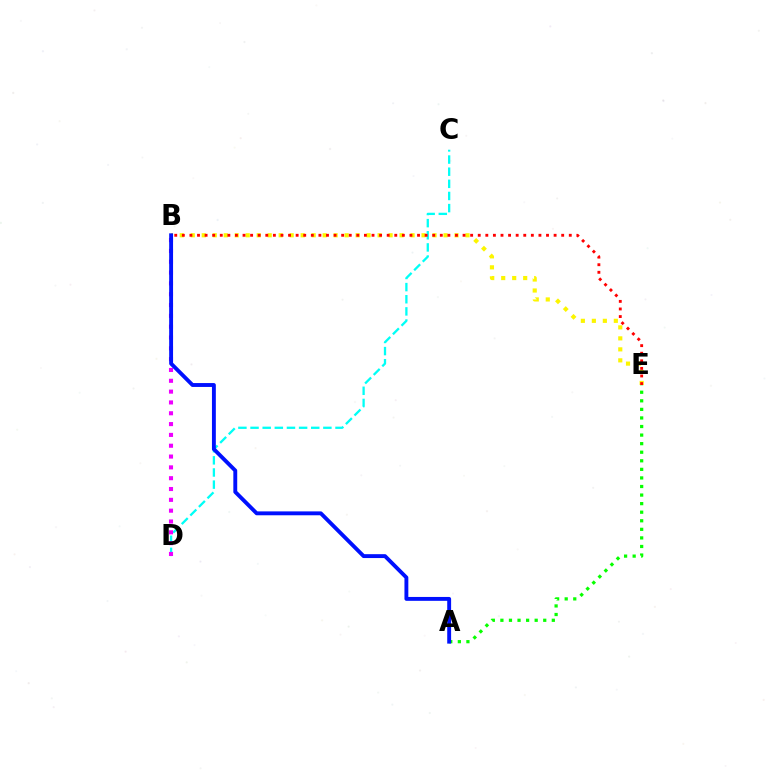{('B', 'E'): [{'color': '#fcf500', 'line_style': 'dotted', 'thickness': 2.99}, {'color': '#ff0000', 'line_style': 'dotted', 'thickness': 2.06}], ('C', 'D'): [{'color': '#00fff6', 'line_style': 'dashed', 'thickness': 1.65}], ('B', 'D'): [{'color': '#ee00ff', 'line_style': 'dotted', 'thickness': 2.94}], ('A', 'E'): [{'color': '#08ff00', 'line_style': 'dotted', 'thickness': 2.33}], ('A', 'B'): [{'color': '#0010ff', 'line_style': 'solid', 'thickness': 2.8}]}